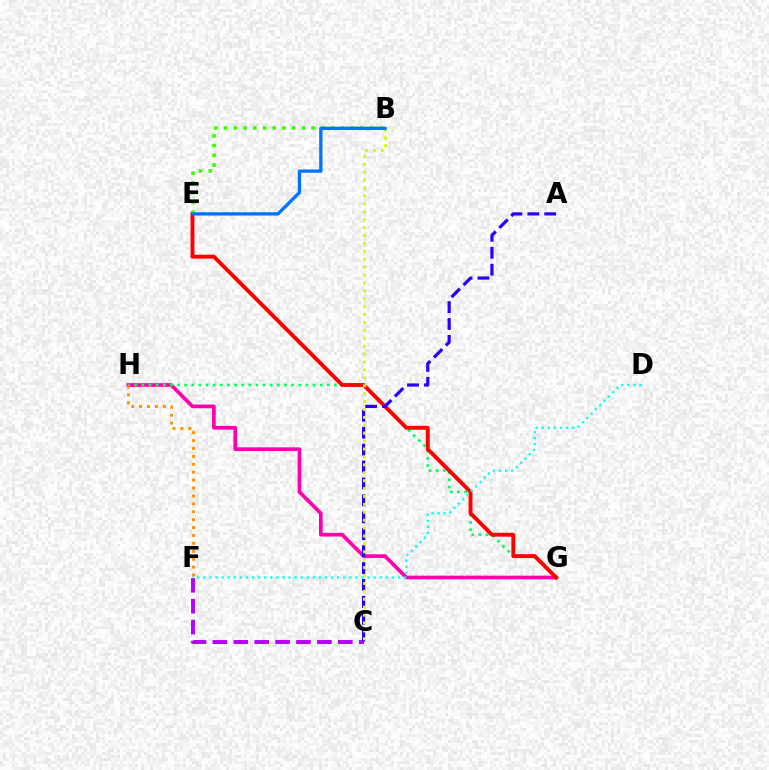{('G', 'H'): [{'color': '#ff00ac', 'line_style': 'solid', 'thickness': 2.65}, {'color': '#00ff5c', 'line_style': 'dotted', 'thickness': 1.94}], ('E', 'G'): [{'color': '#ff0000', 'line_style': 'solid', 'thickness': 2.81}], ('C', 'F'): [{'color': '#b900ff', 'line_style': 'dashed', 'thickness': 2.84}], ('F', 'H'): [{'color': '#ff9400', 'line_style': 'dotted', 'thickness': 2.15}], ('B', 'E'): [{'color': '#3dff00', 'line_style': 'dotted', 'thickness': 2.64}, {'color': '#0074ff', 'line_style': 'solid', 'thickness': 2.37}], ('A', 'C'): [{'color': '#2500ff', 'line_style': 'dashed', 'thickness': 2.3}], ('B', 'C'): [{'color': '#d1ff00', 'line_style': 'dotted', 'thickness': 2.15}], ('D', 'F'): [{'color': '#00fff6', 'line_style': 'dotted', 'thickness': 1.65}]}